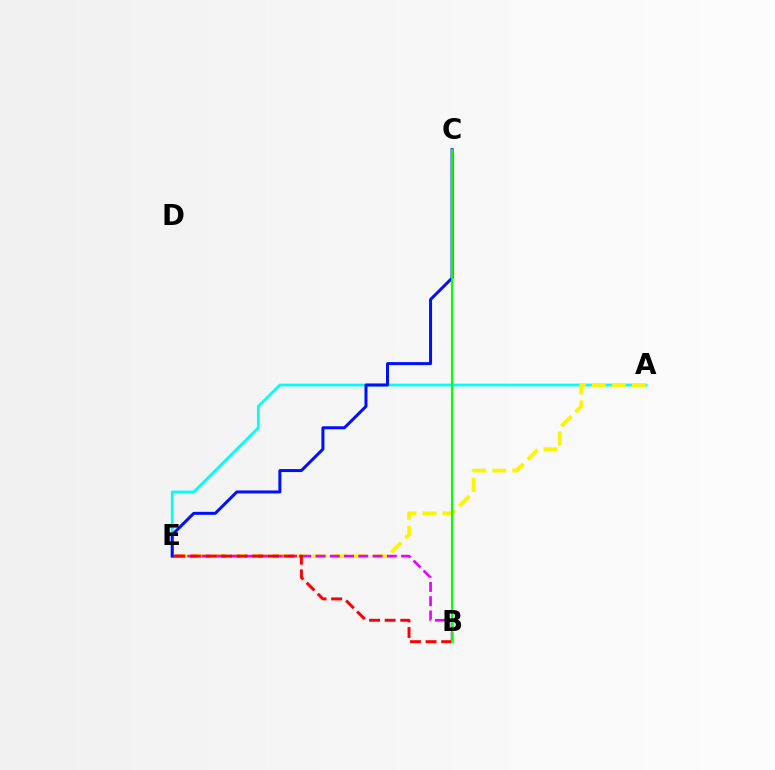{('A', 'E'): [{'color': '#00fff6', 'line_style': 'solid', 'thickness': 1.97}, {'color': '#fcf500', 'line_style': 'dashed', 'thickness': 2.72}], ('B', 'E'): [{'color': '#ee00ff', 'line_style': 'dashed', 'thickness': 1.94}, {'color': '#ff0000', 'line_style': 'dashed', 'thickness': 2.12}], ('C', 'E'): [{'color': '#0010ff', 'line_style': 'solid', 'thickness': 2.16}], ('B', 'C'): [{'color': '#08ff00', 'line_style': 'solid', 'thickness': 1.54}]}